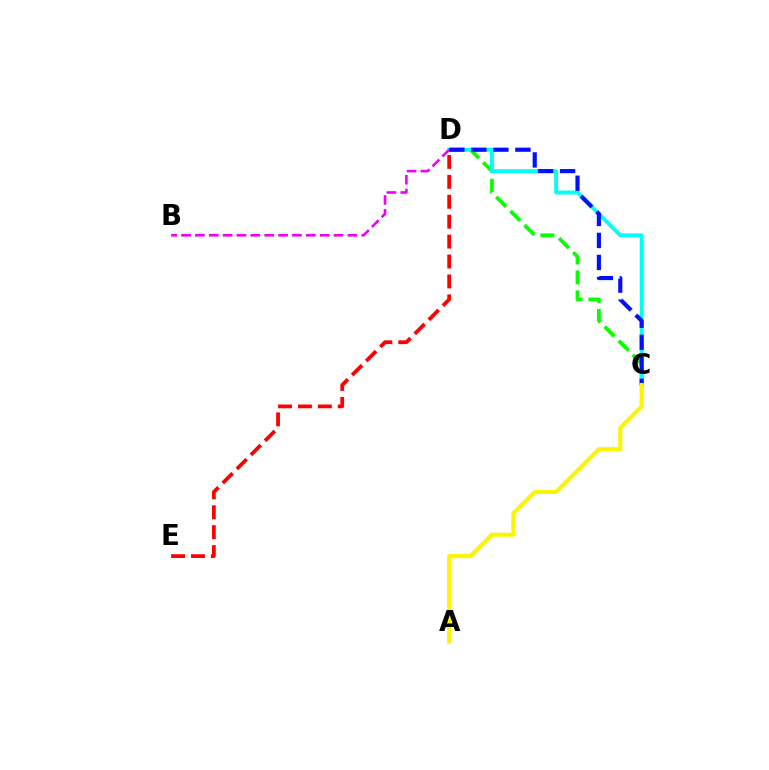{('C', 'D'): [{'color': '#08ff00', 'line_style': 'dashed', 'thickness': 2.71}, {'color': '#00fff6', 'line_style': 'solid', 'thickness': 2.79}, {'color': '#0010ff', 'line_style': 'dashed', 'thickness': 2.99}], ('B', 'D'): [{'color': '#ee00ff', 'line_style': 'dashed', 'thickness': 1.88}], ('D', 'E'): [{'color': '#ff0000', 'line_style': 'dashed', 'thickness': 2.71}], ('A', 'C'): [{'color': '#fcf500', 'line_style': 'solid', 'thickness': 2.95}]}